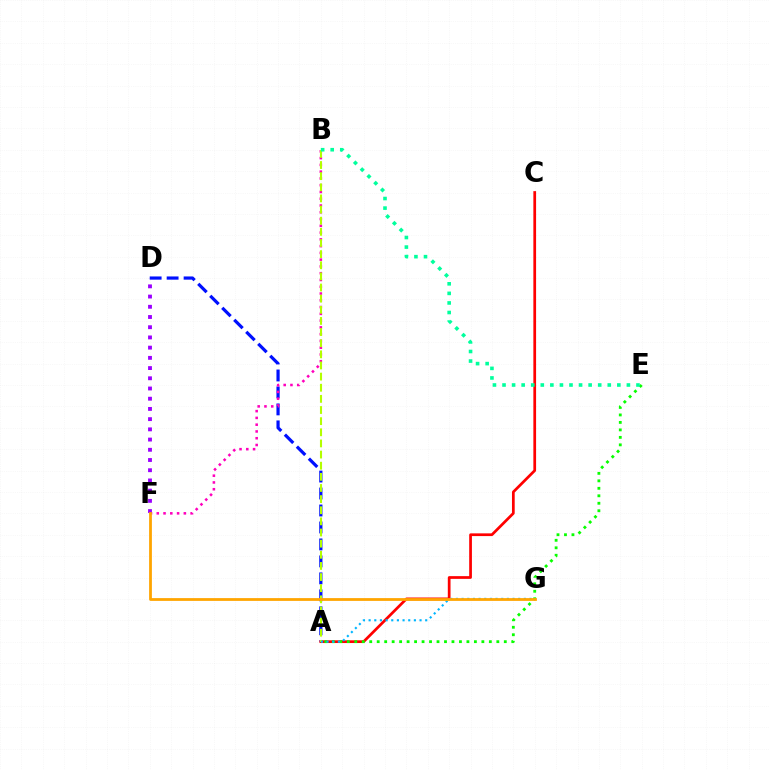{('A', 'D'): [{'color': '#0010ff', 'line_style': 'dashed', 'thickness': 2.31}], ('B', 'F'): [{'color': '#ff00bd', 'line_style': 'dotted', 'thickness': 1.84}], ('A', 'C'): [{'color': '#ff0000', 'line_style': 'solid', 'thickness': 1.96}], ('A', 'E'): [{'color': '#08ff00', 'line_style': 'dotted', 'thickness': 2.03}], ('A', 'B'): [{'color': '#b3ff00', 'line_style': 'dashed', 'thickness': 1.51}], ('A', 'G'): [{'color': '#00b5ff', 'line_style': 'dotted', 'thickness': 1.54}], ('D', 'F'): [{'color': '#9b00ff', 'line_style': 'dotted', 'thickness': 2.78}], ('F', 'G'): [{'color': '#ffa500', 'line_style': 'solid', 'thickness': 2.0}], ('B', 'E'): [{'color': '#00ff9d', 'line_style': 'dotted', 'thickness': 2.6}]}